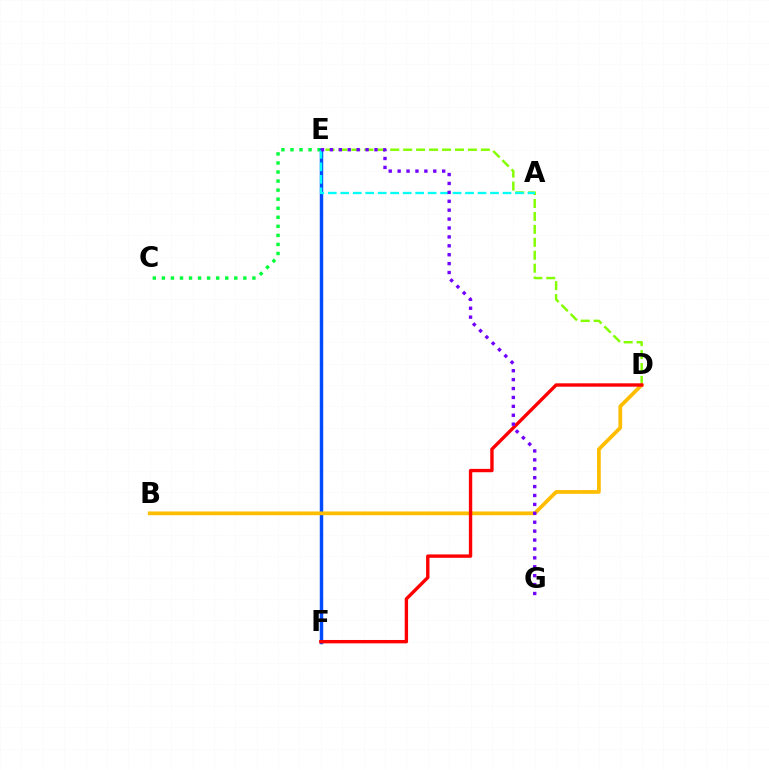{('C', 'E'): [{'color': '#00ff39', 'line_style': 'dotted', 'thickness': 2.46}], ('D', 'E'): [{'color': '#84ff00', 'line_style': 'dashed', 'thickness': 1.76}], ('E', 'F'): [{'color': '#ff00cf', 'line_style': 'solid', 'thickness': 1.85}, {'color': '#004bff', 'line_style': 'solid', 'thickness': 2.49}], ('B', 'D'): [{'color': '#ffbd00', 'line_style': 'solid', 'thickness': 2.7}], ('D', 'F'): [{'color': '#ff0000', 'line_style': 'solid', 'thickness': 2.43}], ('A', 'E'): [{'color': '#00fff6', 'line_style': 'dashed', 'thickness': 1.7}], ('E', 'G'): [{'color': '#7200ff', 'line_style': 'dotted', 'thickness': 2.42}]}